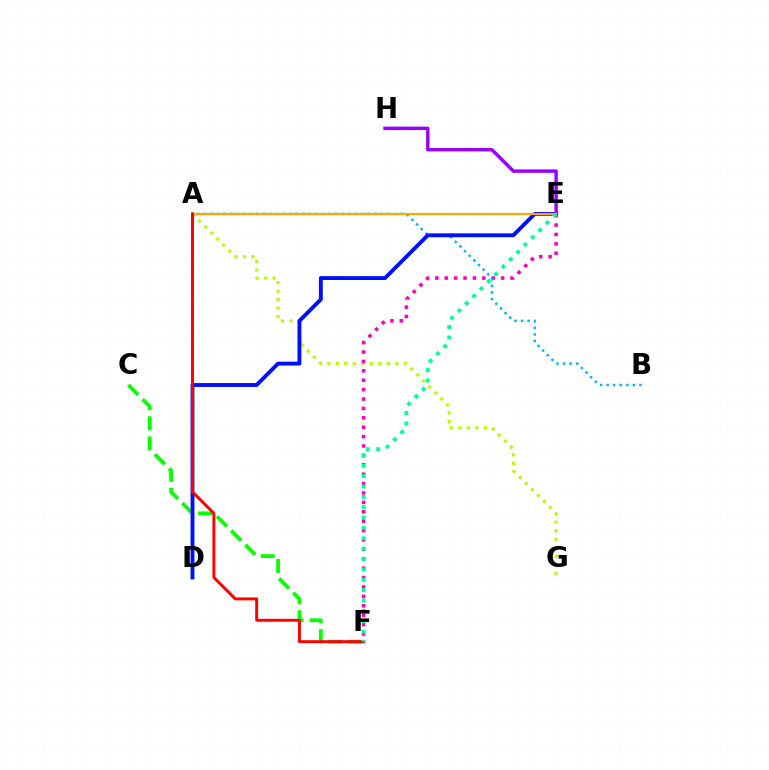{('A', 'G'): [{'color': '#b3ff00', 'line_style': 'dotted', 'thickness': 2.31}], ('E', 'F'): [{'color': '#ff00bd', 'line_style': 'dotted', 'thickness': 2.55}, {'color': '#00ff9d', 'line_style': 'dotted', 'thickness': 2.82}], ('C', 'F'): [{'color': '#08ff00', 'line_style': 'dashed', 'thickness': 2.73}], ('A', 'B'): [{'color': '#00b5ff', 'line_style': 'dotted', 'thickness': 1.78}], ('D', 'E'): [{'color': '#0010ff', 'line_style': 'solid', 'thickness': 2.79}], ('E', 'H'): [{'color': '#9b00ff', 'line_style': 'solid', 'thickness': 2.47}], ('A', 'E'): [{'color': '#ffa500', 'line_style': 'solid', 'thickness': 1.57}], ('A', 'F'): [{'color': '#ff0000', 'line_style': 'solid', 'thickness': 2.12}]}